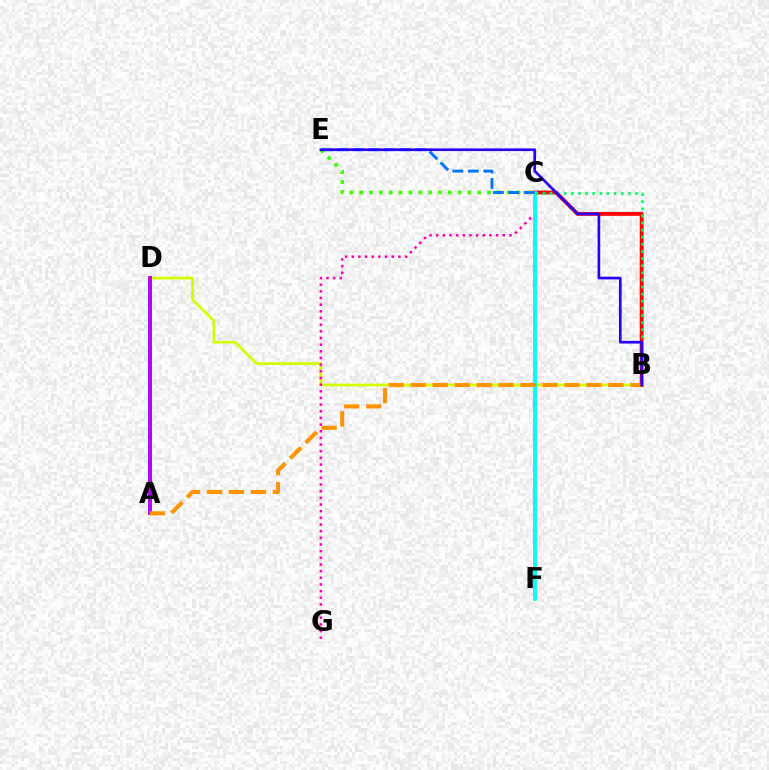{('B', 'D'): [{'color': '#d1ff00', 'line_style': 'solid', 'thickness': 1.96}], ('A', 'D'): [{'color': '#b900ff', 'line_style': 'solid', 'thickness': 2.86}], ('B', 'C'): [{'color': '#ff0000', 'line_style': 'solid', 'thickness': 2.79}, {'color': '#00ff5c', 'line_style': 'dotted', 'thickness': 1.93}], ('C', 'G'): [{'color': '#ff00ac', 'line_style': 'dotted', 'thickness': 1.81}], ('C', 'F'): [{'color': '#00fff6', 'line_style': 'solid', 'thickness': 2.78}], ('C', 'E'): [{'color': '#3dff00', 'line_style': 'dotted', 'thickness': 2.67}, {'color': '#0074ff', 'line_style': 'dashed', 'thickness': 2.1}], ('A', 'B'): [{'color': '#ff9400', 'line_style': 'dashed', 'thickness': 2.98}], ('B', 'E'): [{'color': '#2500ff', 'line_style': 'solid', 'thickness': 1.92}]}